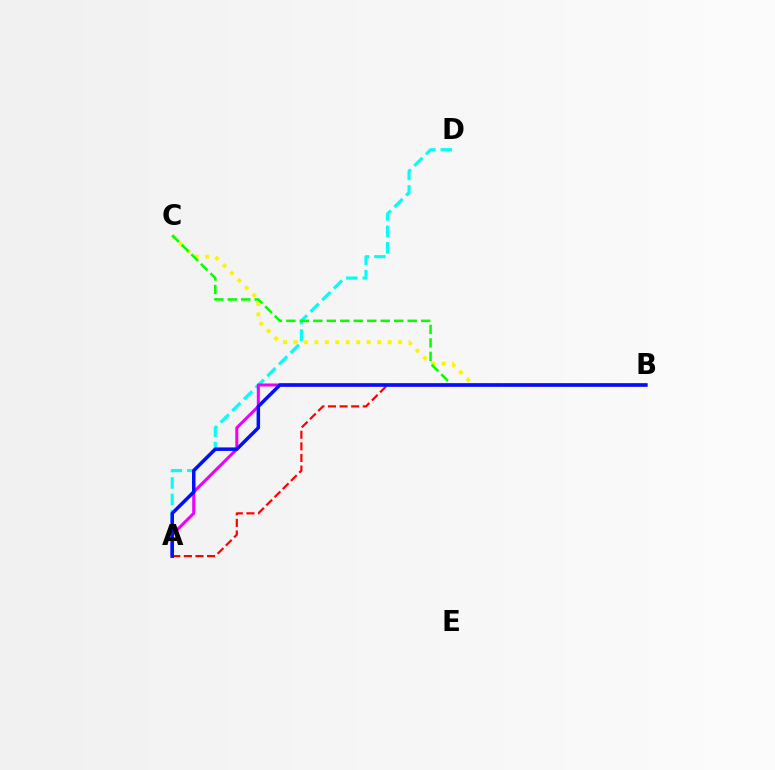{('B', 'C'): [{'color': '#fcf500', 'line_style': 'dotted', 'thickness': 2.84}, {'color': '#08ff00', 'line_style': 'dashed', 'thickness': 1.83}], ('A', 'D'): [{'color': '#00fff6', 'line_style': 'dashed', 'thickness': 2.24}], ('A', 'B'): [{'color': '#ee00ff', 'line_style': 'solid', 'thickness': 2.19}, {'color': '#ff0000', 'line_style': 'dashed', 'thickness': 1.58}, {'color': '#0010ff', 'line_style': 'solid', 'thickness': 2.52}]}